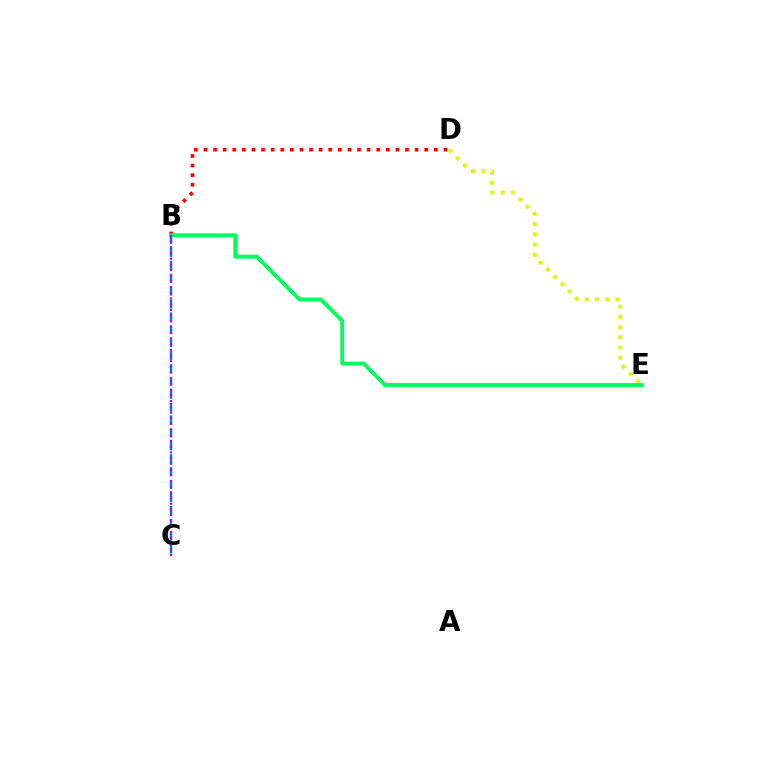{('B', 'D'): [{'color': '#ff0000', 'line_style': 'dotted', 'thickness': 2.61}], ('D', 'E'): [{'color': '#d1ff00', 'line_style': 'dotted', 'thickness': 2.78}], ('B', 'E'): [{'color': '#00ff5c', 'line_style': 'solid', 'thickness': 2.79}], ('B', 'C'): [{'color': '#0074ff', 'line_style': 'dashed', 'thickness': 1.75}, {'color': '#b900ff', 'line_style': 'dotted', 'thickness': 1.55}]}